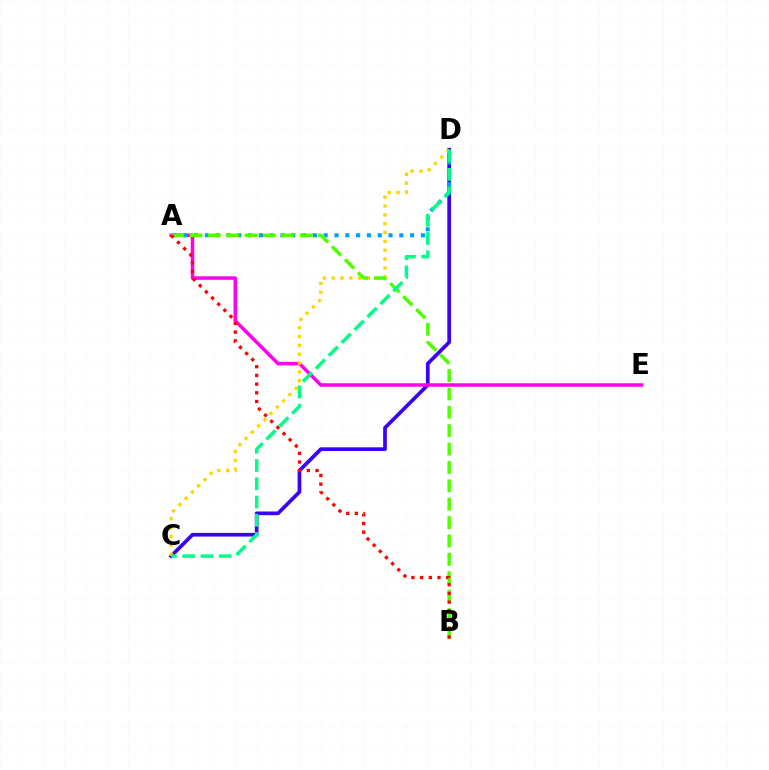{('C', 'D'): [{'color': '#3700ff', 'line_style': 'solid', 'thickness': 2.66}, {'color': '#ffd500', 'line_style': 'dotted', 'thickness': 2.41}, {'color': '#00ff86', 'line_style': 'dashed', 'thickness': 2.48}], ('A', 'E'): [{'color': '#ff00ed', 'line_style': 'solid', 'thickness': 2.52}], ('A', 'D'): [{'color': '#009eff', 'line_style': 'dotted', 'thickness': 2.94}], ('A', 'B'): [{'color': '#4fff00', 'line_style': 'dashed', 'thickness': 2.5}, {'color': '#ff0000', 'line_style': 'dotted', 'thickness': 2.36}]}